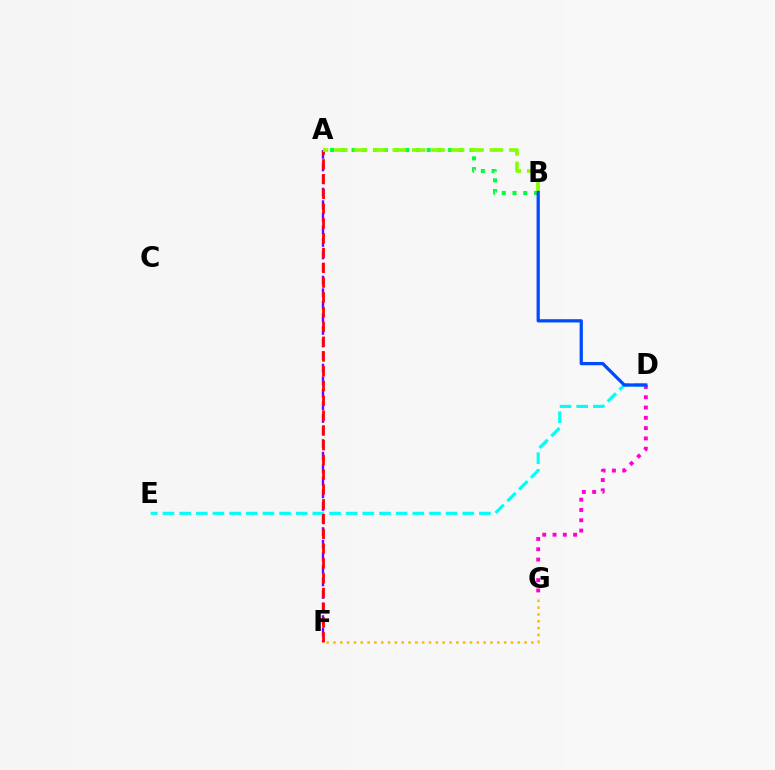{('D', 'E'): [{'color': '#00fff6', 'line_style': 'dashed', 'thickness': 2.26}], ('A', 'F'): [{'color': '#7200ff', 'line_style': 'dashed', 'thickness': 1.71}, {'color': '#ff0000', 'line_style': 'dashed', 'thickness': 2.01}], ('F', 'G'): [{'color': '#ffbd00', 'line_style': 'dotted', 'thickness': 1.85}], ('D', 'G'): [{'color': '#ff00cf', 'line_style': 'dotted', 'thickness': 2.8}], ('A', 'B'): [{'color': '#00ff39', 'line_style': 'dotted', 'thickness': 2.92}, {'color': '#84ff00', 'line_style': 'dashed', 'thickness': 2.64}], ('B', 'D'): [{'color': '#004bff', 'line_style': 'solid', 'thickness': 2.34}]}